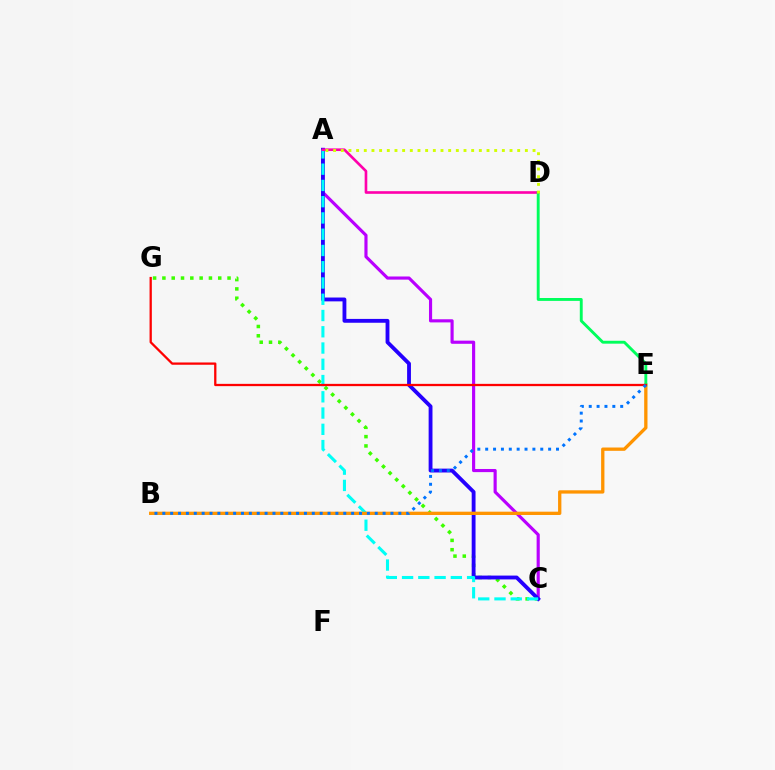{('C', 'G'): [{'color': '#3dff00', 'line_style': 'dotted', 'thickness': 2.53}], ('A', 'C'): [{'color': '#b900ff', 'line_style': 'solid', 'thickness': 2.26}, {'color': '#2500ff', 'line_style': 'solid', 'thickness': 2.77}, {'color': '#00fff6', 'line_style': 'dashed', 'thickness': 2.21}], ('B', 'E'): [{'color': '#ff9400', 'line_style': 'solid', 'thickness': 2.38}, {'color': '#0074ff', 'line_style': 'dotted', 'thickness': 2.14}], ('A', 'D'): [{'color': '#ff00ac', 'line_style': 'solid', 'thickness': 1.9}, {'color': '#d1ff00', 'line_style': 'dotted', 'thickness': 2.08}], ('D', 'E'): [{'color': '#00ff5c', 'line_style': 'solid', 'thickness': 2.08}], ('E', 'G'): [{'color': '#ff0000', 'line_style': 'solid', 'thickness': 1.64}]}